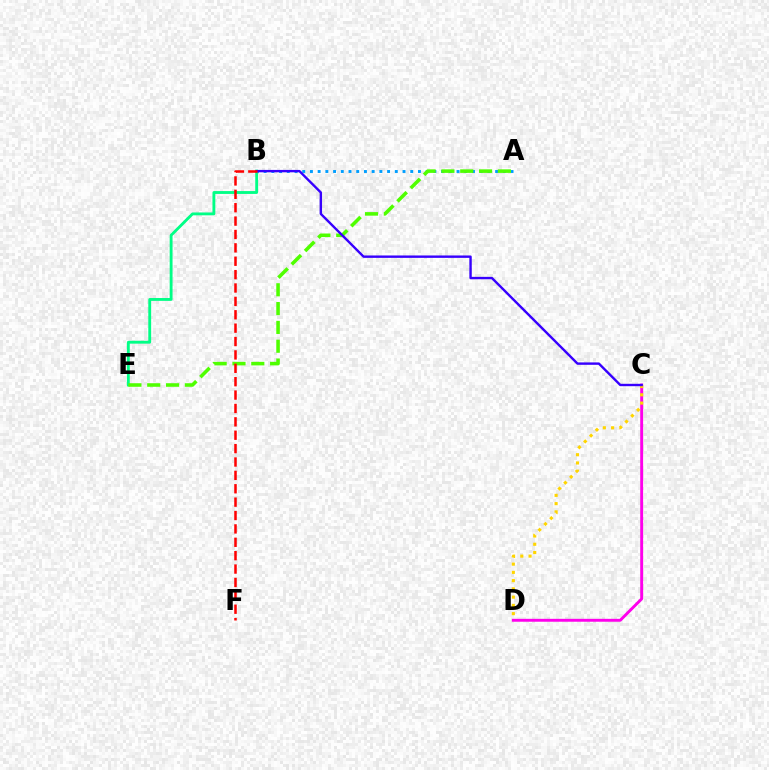{('C', 'D'): [{'color': '#ff00ed', 'line_style': 'solid', 'thickness': 2.09}, {'color': '#ffd500', 'line_style': 'dotted', 'thickness': 2.24}], ('B', 'E'): [{'color': '#00ff86', 'line_style': 'solid', 'thickness': 2.05}], ('A', 'B'): [{'color': '#009eff', 'line_style': 'dotted', 'thickness': 2.1}], ('A', 'E'): [{'color': '#4fff00', 'line_style': 'dashed', 'thickness': 2.56}], ('B', 'C'): [{'color': '#3700ff', 'line_style': 'solid', 'thickness': 1.72}], ('B', 'F'): [{'color': '#ff0000', 'line_style': 'dashed', 'thickness': 1.82}]}